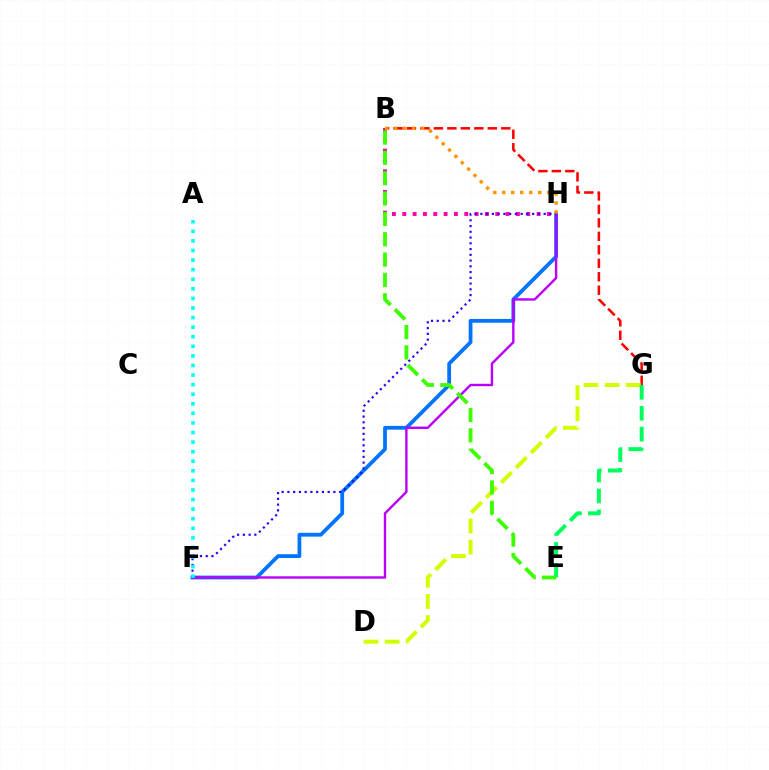{('F', 'H'): [{'color': '#0074ff', 'line_style': 'solid', 'thickness': 2.72}, {'color': '#b900ff', 'line_style': 'solid', 'thickness': 1.73}, {'color': '#2500ff', 'line_style': 'dotted', 'thickness': 1.56}], ('B', 'H'): [{'color': '#ff00ac', 'line_style': 'dotted', 'thickness': 2.81}, {'color': '#ff9400', 'line_style': 'dotted', 'thickness': 2.44}], ('B', 'G'): [{'color': '#ff0000', 'line_style': 'dashed', 'thickness': 1.83}], ('D', 'G'): [{'color': '#d1ff00', 'line_style': 'dashed', 'thickness': 2.87}], ('E', 'G'): [{'color': '#00ff5c', 'line_style': 'dashed', 'thickness': 2.84}], ('A', 'F'): [{'color': '#00fff6', 'line_style': 'dotted', 'thickness': 2.6}], ('B', 'E'): [{'color': '#3dff00', 'line_style': 'dashed', 'thickness': 2.76}]}